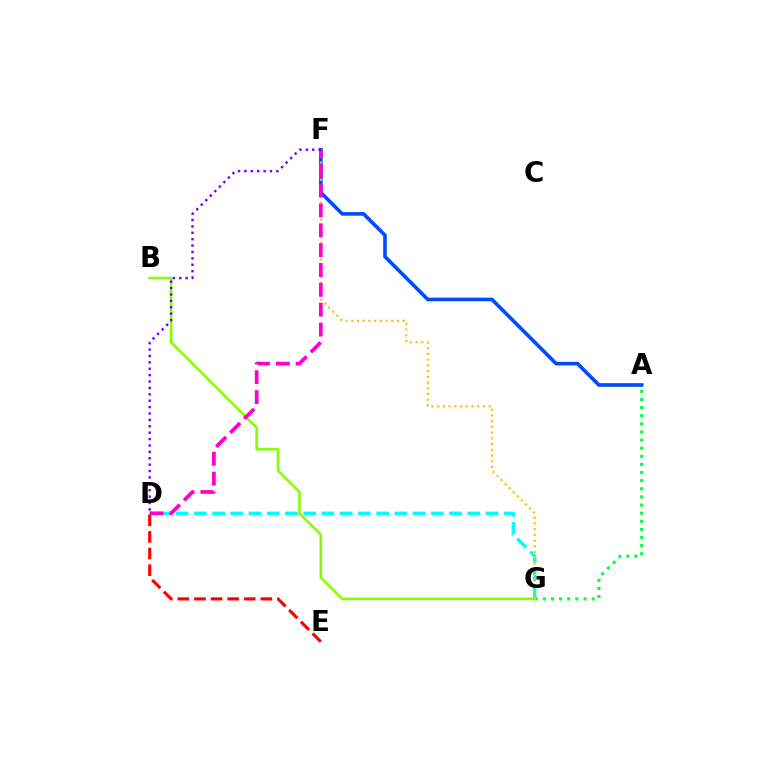{('D', 'G'): [{'color': '#00fff6', 'line_style': 'dashed', 'thickness': 2.48}], ('A', 'G'): [{'color': '#00ff39', 'line_style': 'dotted', 'thickness': 2.21}], ('A', 'F'): [{'color': '#004bff', 'line_style': 'solid', 'thickness': 2.61}], ('B', 'G'): [{'color': '#84ff00', 'line_style': 'solid', 'thickness': 1.85}], ('F', 'G'): [{'color': '#ffbd00', 'line_style': 'dotted', 'thickness': 1.55}], ('D', 'E'): [{'color': '#ff0000', 'line_style': 'dashed', 'thickness': 2.26}], ('D', 'F'): [{'color': '#ff00cf', 'line_style': 'dashed', 'thickness': 2.7}, {'color': '#7200ff', 'line_style': 'dotted', 'thickness': 1.74}]}